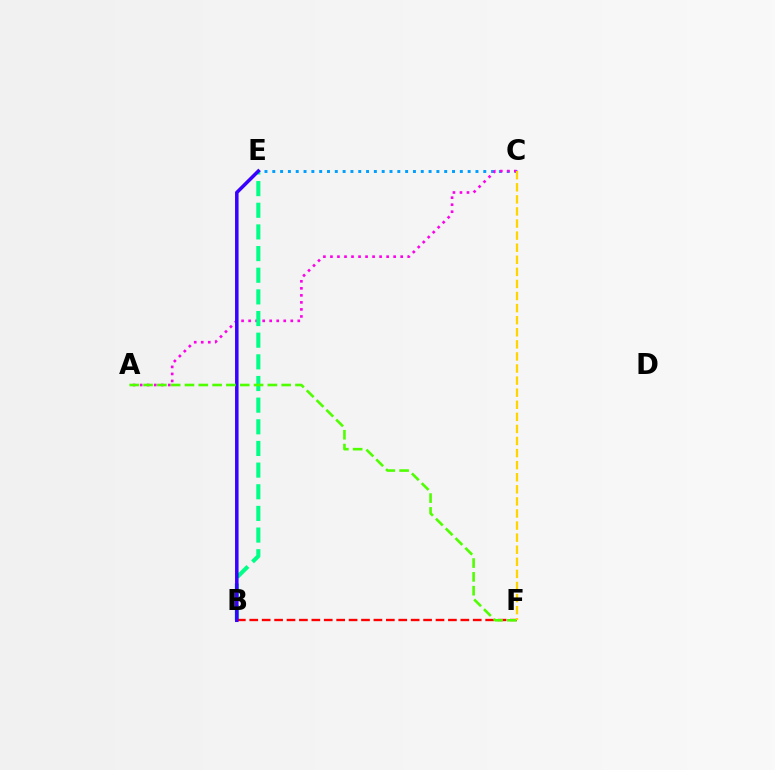{('C', 'E'): [{'color': '#009eff', 'line_style': 'dotted', 'thickness': 2.12}], ('A', 'C'): [{'color': '#ff00ed', 'line_style': 'dotted', 'thickness': 1.91}], ('B', 'E'): [{'color': '#00ff86', 'line_style': 'dashed', 'thickness': 2.94}, {'color': '#3700ff', 'line_style': 'solid', 'thickness': 2.53}], ('B', 'F'): [{'color': '#ff0000', 'line_style': 'dashed', 'thickness': 1.69}], ('A', 'F'): [{'color': '#4fff00', 'line_style': 'dashed', 'thickness': 1.88}], ('C', 'F'): [{'color': '#ffd500', 'line_style': 'dashed', 'thickness': 1.64}]}